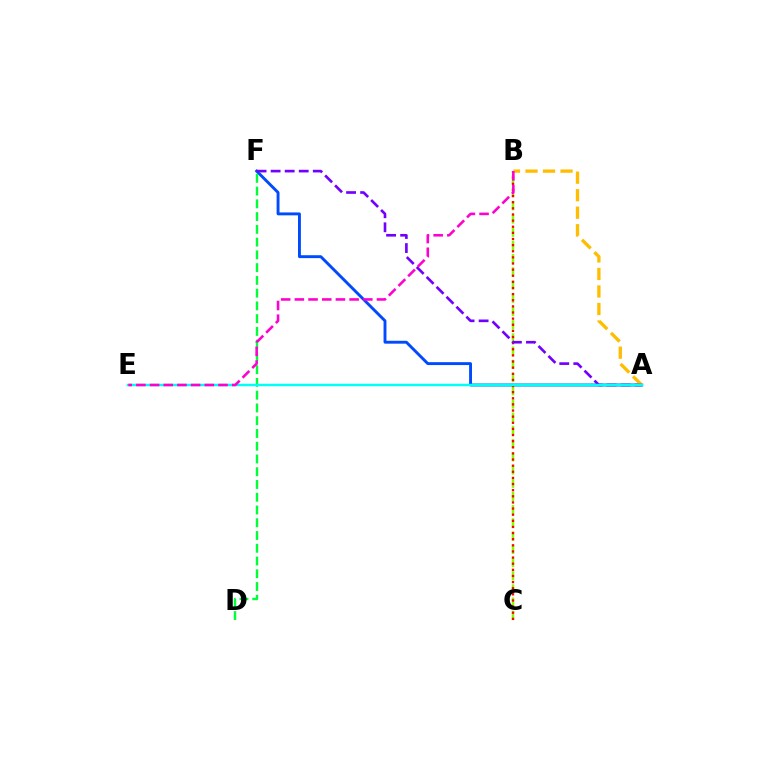{('A', 'F'): [{'color': '#004bff', 'line_style': 'solid', 'thickness': 2.09}, {'color': '#7200ff', 'line_style': 'dashed', 'thickness': 1.91}], ('B', 'C'): [{'color': '#84ff00', 'line_style': 'dashed', 'thickness': 1.79}, {'color': '#ff0000', 'line_style': 'dotted', 'thickness': 1.66}], ('A', 'B'): [{'color': '#ffbd00', 'line_style': 'dashed', 'thickness': 2.38}], ('D', 'F'): [{'color': '#00ff39', 'line_style': 'dashed', 'thickness': 1.73}], ('A', 'E'): [{'color': '#00fff6', 'line_style': 'solid', 'thickness': 1.76}], ('B', 'E'): [{'color': '#ff00cf', 'line_style': 'dashed', 'thickness': 1.86}]}